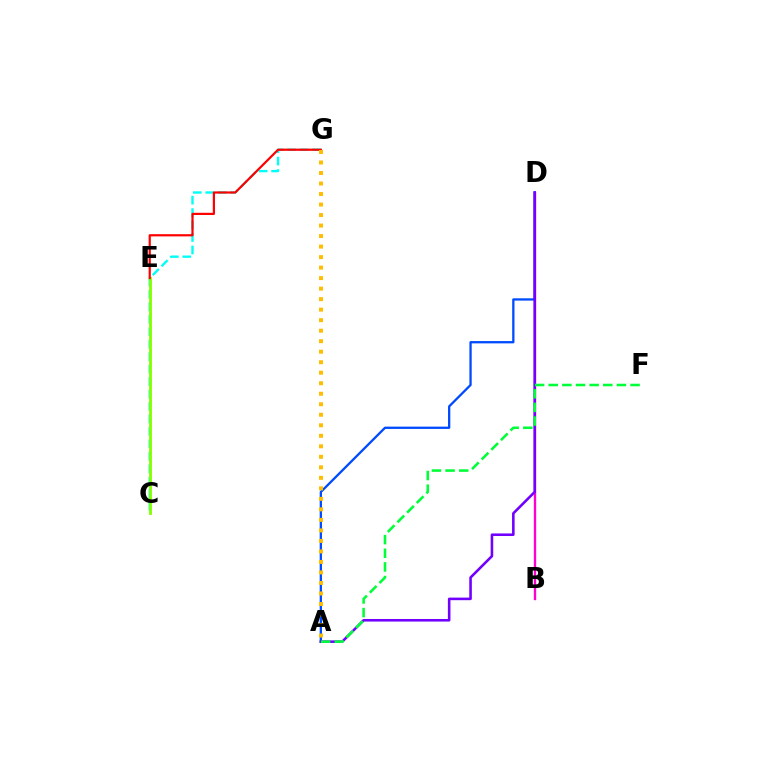{('B', 'D'): [{'color': '#ff00cf', 'line_style': 'solid', 'thickness': 1.69}], ('A', 'D'): [{'color': '#004bff', 'line_style': 'solid', 'thickness': 1.65}, {'color': '#7200ff', 'line_style': 'solid', 'thickness': 1.86}], ('C', 'G'): [{'color': '#00fff6', 'line_style': 'dashed', 'thickness': 1.69}], ('C', 'E'): [{'color': '#84ff00', 'line_style': 'solid', 'thickness': 2.05}], ('E', 'G'): [{'color': '#ff0000', 'line_style': 'solid', 'thickness': 1.59}], ('A', 'G'): [{'color': '#ffbd00', 'line_style': 'dotted', 'thickness': 2.86}], ('A', 'F'): [{'color': '#00ff39', 'line_style': 'dashed', 'thickness': 1.85}]}